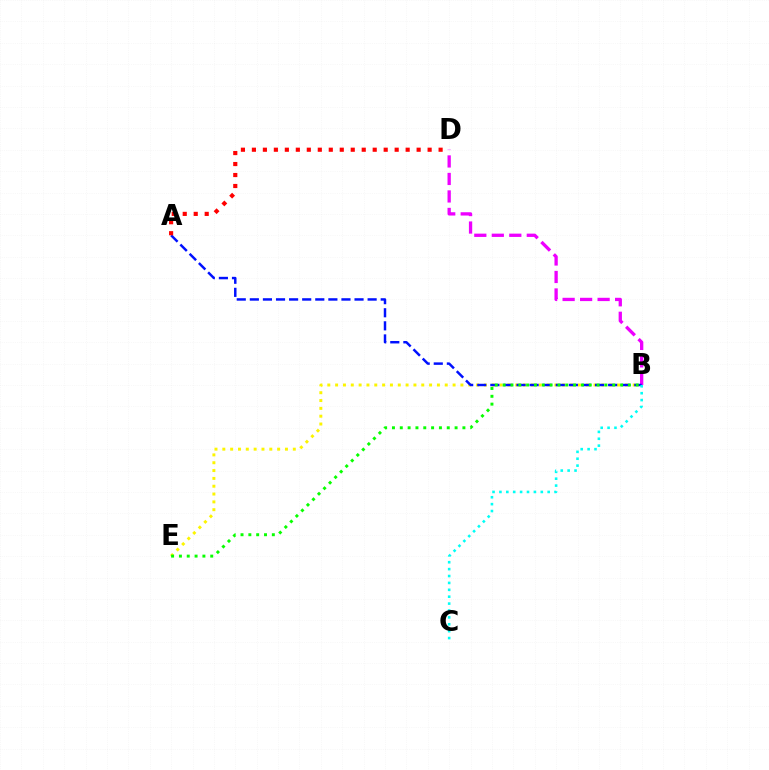{('B', 'E'): [{'color': '#fcf500', 'line_style': 'dotted', 'thickness': 2.13}, {'color': '#08ff00', 'line_style': 'dotted', 'thickness': 2.13}], ('B', 'D'): [{'color': '#ee00ff', 'line_style': 'dashed', 'thickness': 2.38}], ('A', 'B'): [{'color': '#0010ff', 'line_style': 'dashed', 'thickness': 1.78}], ('B', 'C'): [{'color': '#00fff6', 'line_style': 'dotted', 'thickness': 1.87}], ('A', 'D'): [{'color': '#ff0000', 'line_style': 'dotted', 'thickness': 2.98}]}